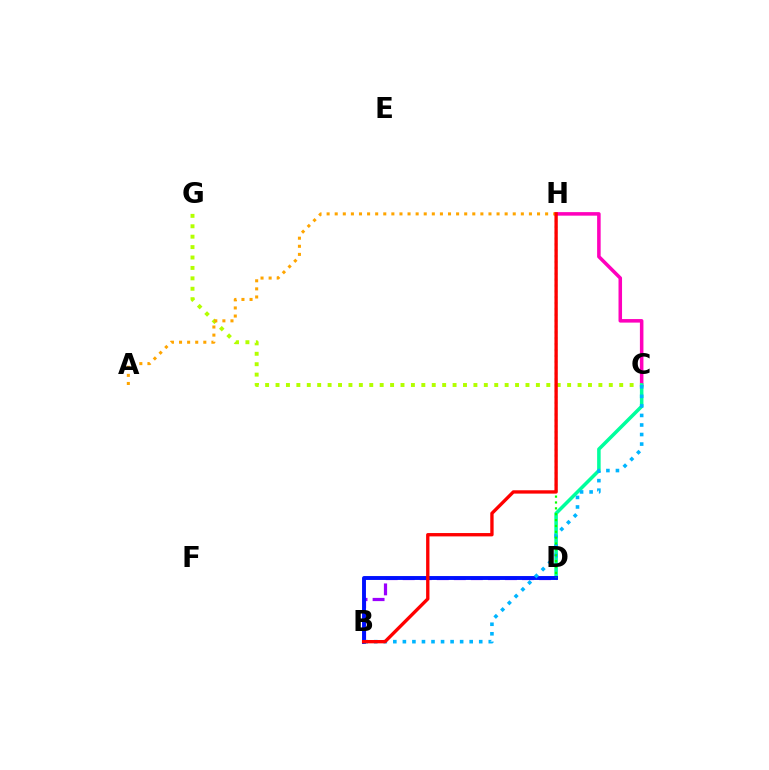{('B', 'D'): [{'color': '#9b00ff', 'line_style': 'dashed', 'thickness': 2.31}, {'color': '#0010ff', 'line_style': 'solid', 'thickness': 2.8}], ('C', 'H'): [{'color': '#ff00bd', 'line_style': 'solid', 'thickness': 2.54}], ('C', 'G'): [{'color': '#b3ff00', 'line_style': 'dotted', 'thickness': 2.83}], ('C', 'D'): [{'color': '#00ff9d', 'line_style': 'solid', 'thickness': 2.54}], ('B', 'C'): [{'color': '#00b5ff', 'line_style': 'dotted', 'thickness': 2.59}], ('D', 'H'): [{'color': '#08ff00', 'line_style': 'dotted', 'thickness': 1.59}], ('A', 'H'): [{'color': '#ffa500', 'line_style': 'dotted', 'thickness': 2.2}], ('B', 'H'): [{'color': '#ff0000', 'line_style': 'solid', 'thickness': 2.41}]}